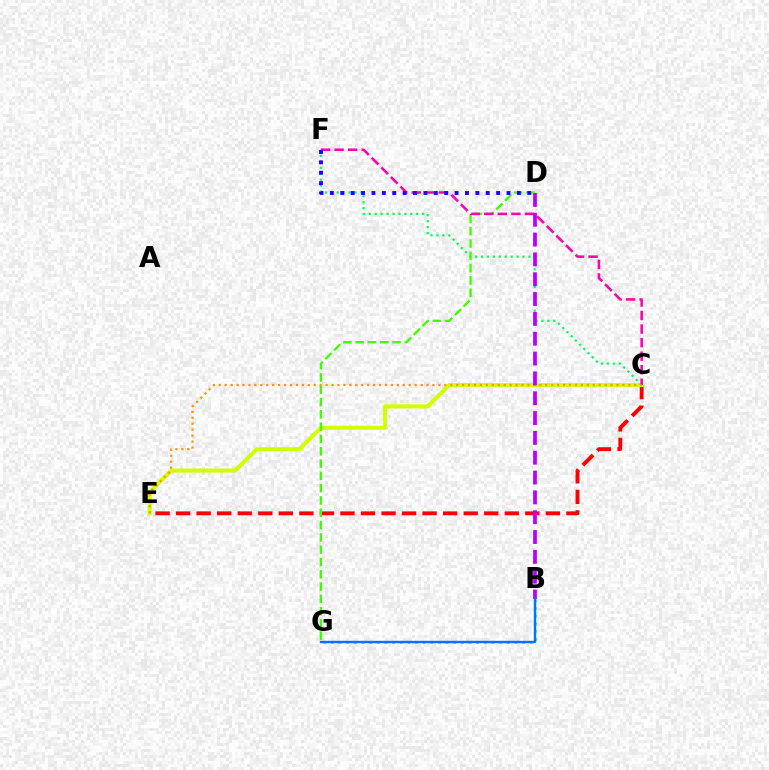{('C', 'E'): [{'color': '#ff0000', 'line_style': 'dashed', 'thickness': 2.79}, {'color': '#d1ff00', 'line_style': 'solid', 'thickness': 2.9}, {'color': '#ff9400', 'line_style': 'dotted', 'thickness': 1.61}], ('C', 'F'): [{'color': '#00ff5c', 'line_style': 'dotted', 'thickness': 1.61}, {'color': '#ff00ac', 'line_style': 'dashed', 'thickness': 1.84}], ('B', 'G'): [{'color': '#00fff6', 'line_style': 'dotted', 'thickness': 2.08}, {'color': '#0074ff', 'line_style': 'solid', 'thickness': 1.73}], ('D', 'G'): [{'color': '#3dff00', 'line_style': 'dashed', 'thickness': 1.67}], ('D', 'F'): [{'color': '#2500ff', 'line_style': 'dotted', 'thickness': 2.82}], ('B', 'D'): [{'color': '#b900ff', 'line_style': 'dashed', 'thickness': 2.69}]}